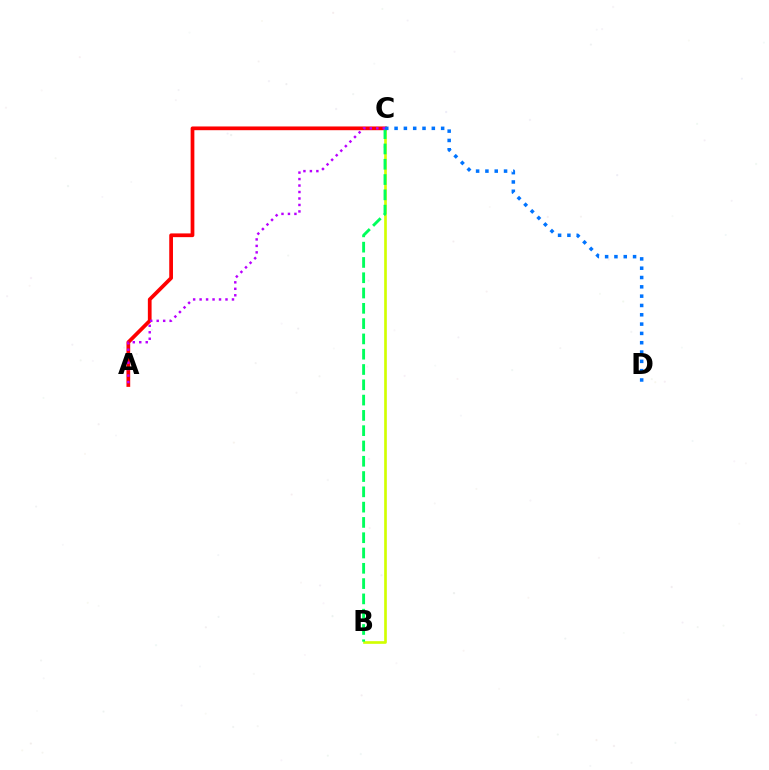{('B', 'C'): [{'color': '#d1ff00', 'line_style': 'solid', 'thickness': 1.92}, {'color': '#00ff5c', 'line_style': 'dashed', 'thickness': 2.08}], ('A', 'C'): [{'color': '#ff0000', 'line_style': 'solid', 'thickness': 2.69}, {'color': '#b900ff', 'line_style': 'dotted', 'thickness': 1.76}], ('C', 'D'): [{'color': '#0074ff', 'line_style': 'dotted', 'thickness': 2.53}]}